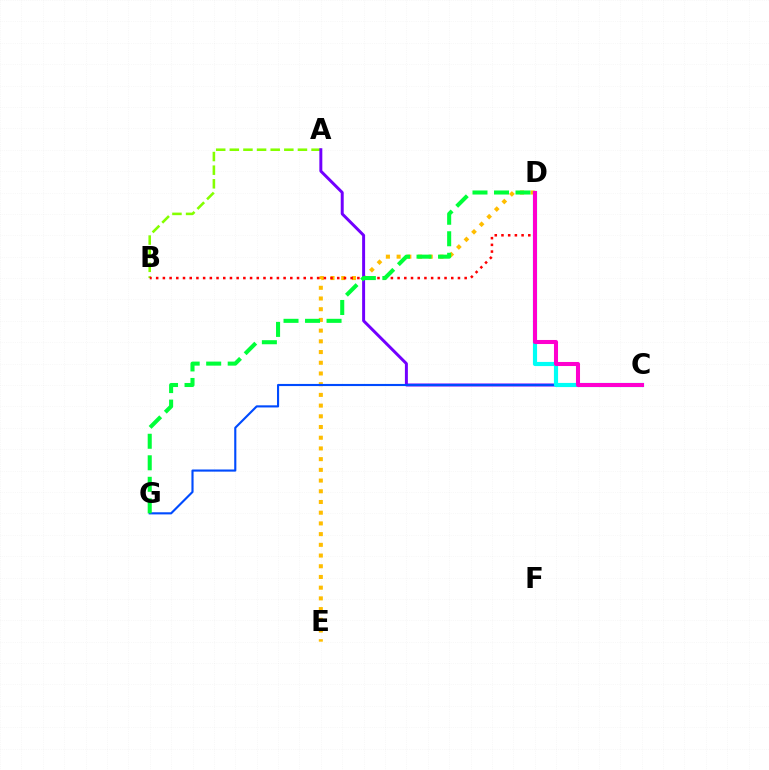{('D', 'E'): [{'color': '#ffbd00', 'line_style': 'dotted', 'thickness': 2.91}], ('A', 'B'): [{'color': '#84ff00', 'line_style': 'dashed', 'thickness': 1.85}], ('A', 'C'): [{'color': '#7200ff', 'line_style': 'solid', 'thickness': 2.14}], ('C', 'G'): [{'color': '#004bff', 'line_style': 'solid', 'thickness': 1.53}], ('B', 'D'): [{'color': '#ff0000', 'line_style': 'dotted', 'thickness': 1.82}], ('C', 'D'): [{'color': '#00fff6', 'line_style': 'solid', 'thickness': 2.99}, {'color': '#ff00cf', 'line_style': 'solid', 'thickness': 2.92}], ('D', 'G'): [{'color': '#00ff39', 'line_style': 'dashed', 'thickness': 2.92}]}